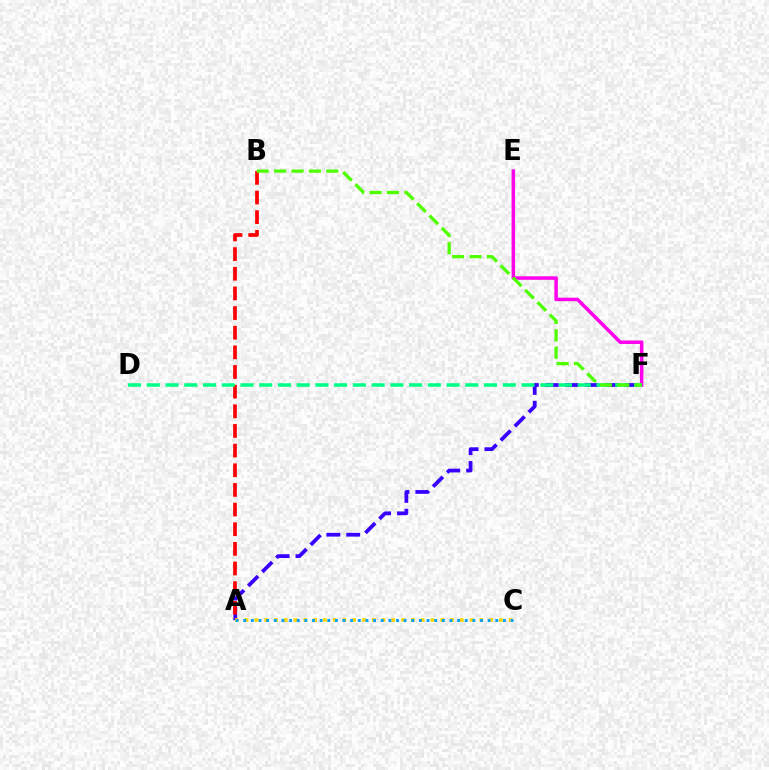{('A', 'F'): [{'color': '#3700ff', 'line_style': 'dashed', 'thickness': 2.7}], ('A', 'C'): [{'color': '#ffd500', 'line_style': 'dotted', 'thickness': 2.66}, {'color': '#009eff', 'line_style': 'dotted', 'thickness': 2.08}], ('A', 'B'): [{'color': '#ff0000', 'line_style': 'dashed', 'thickness': 2.67}], ('E', 'F'): [{'color': '#ff00ed', 'line_style': 'solid', 'thickness': 2.52}], ('D', 'F'): [{'color': '#00ff86', 'line_style': 'dashed', 'thickness': 2.55}], ('B', 'F'): [{'color': '#4fff00', 'line_style': 'dashed', 'thickness': 2.36}]}